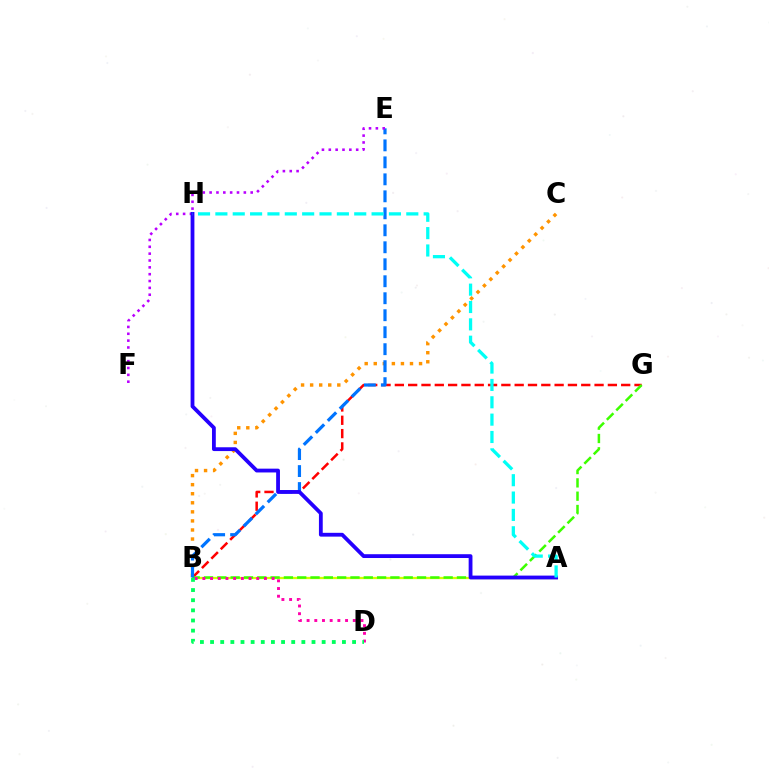{('B', 'C'): [{'color': '#ff9400', 'line_style': 'dotted', 'thickness': 2.46}], ('B', 'G'): [{'color': '#ff0000', 'line_style': 'dashed', 'thickness': 1.81}, {'color': '#3dff00', 'line_style': 'dashed', 'thickness': 1.81}], ('A', 'B'): [{'color': '#d1ff00', 'line_style': 'solid', 'thickness': 1.64}], ('B', 'D'): [{'color': '#ff00ac', 'line_style': 'dotted', 'thickness': 2.09}, {'color': '#00ff5c', 'line_style': 'dotted', 'thickness': 2.76}], ('B', 'E'): [{'color': '#0074ff', 'line_style': 'dashed', 'thickness': 2.31}], ('E', 'F'): [{'color': '#b900ff', 'line_style': 'dotted', 'thickness': 1.86}], ('A', 'H'): [{'color': '#2500ff', 'line_style': 'solid', 'thickness': 2.74}, {'color': '#00fff6', 'line_style': 'dashed', 'thickness': 2.36}]}